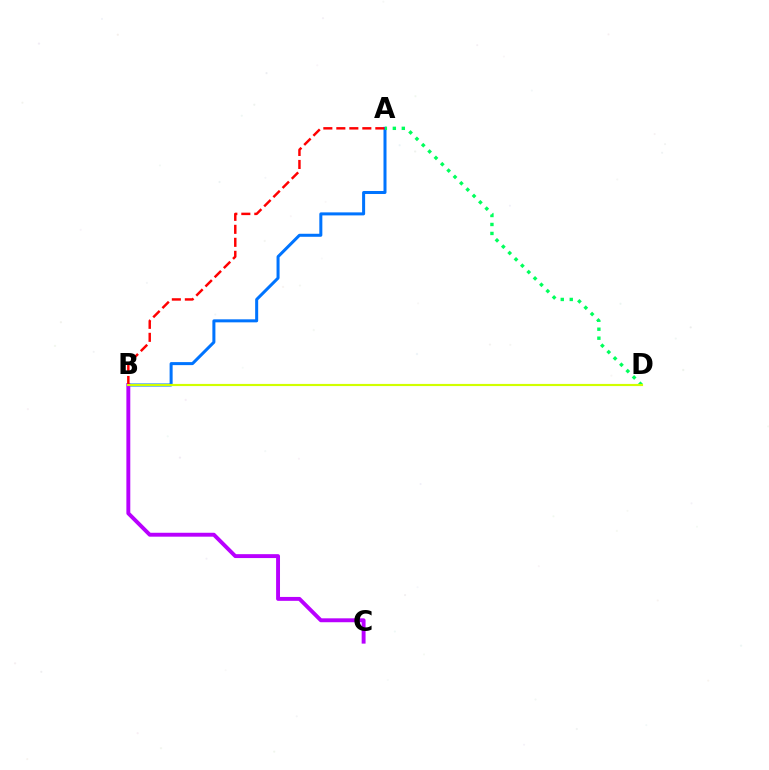{('A', 'B'): [{'color': '#0074ff', 'line_style': 'solid', 'thickness': 2.17}, {'color': '#ff0000', 'line_style': 'dashed', 'thickness': 1.77}], ('B', 'C'): [{'color': '#b900ff', 'line_style': 'solid', 'thickness': 2.81}], ('A', 'D'): [{'color': '#00ff5c', 'line_style': 'dotted', 'thickness': 2.44}], ('B', 'D'): [{'color': '#d1ff00', 'line_style': 'solid', 'thickness': 1.55}]}